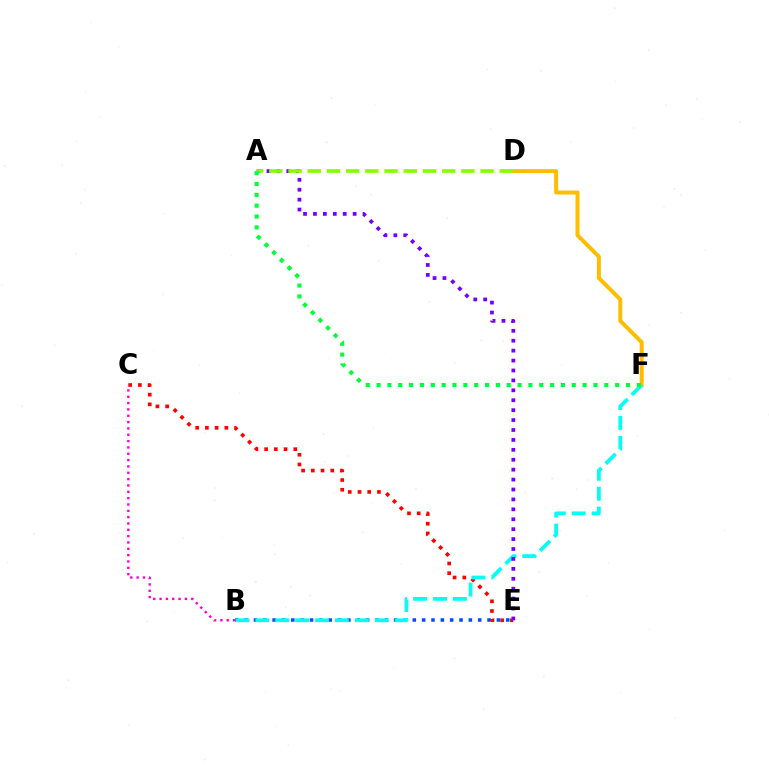{('D', 'F'): [{'color': '#ffbd00', 'line_style': 'solid', 'thickness': 2.86}], ('B', 'E'): [{'color': '#004bff', 'line_style': 'dotted', 'thickness': 2.54}], ('C', 'E'): [{'color': '#ff0000', 'line_style': 'dotted', 'thickness': 2.64}], ('B', 'F'): [{'color': '#00fff6', 'line_style': 'dashed', 'thickness': 2.71}], ('A', 'E'): [{'color': '#7200ff', 'line_style': 'dotted', 'thickness': 2.69}], ('B', 'C'): [{'color': '#ff00cf', 'line_style': 'dotted', 'thickness': 1.72}], ('A', 'D'): [{'color': '#84ff00', 'line_style': 'dashed', 'thickness': 2.61}], ('A', 'F'): [{'color': '#00ff39', 'line_style': 'dotted', 'thickness': 2.95}]}